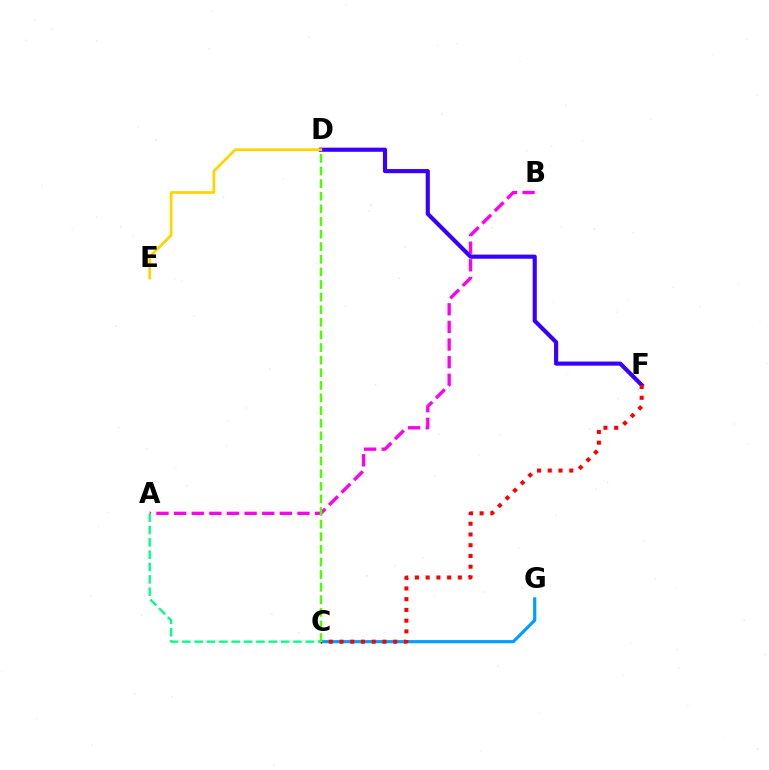{('C', 'G'): [{'color': '#009eff', 'line_style': 'solid', 'thickness': 2.28}], ('A', 'B'): [{'color': '#ff00ed', 'line_style': 'dashed', 'thickness': 2.39}], ('A', 'C'): [{'color': '#00ff86', 'line_style': 'dashed', 'thickness': 1.68}], ('D', 'F'): [{'color': '#3700ff', 'line_style': 'solid', 'thickness': 2.98}], ('C', 'F'): [{'color': '#ff0000', 'line_style': 'dotted', 'thickness': 2.92}], ('D', 'E'): [{'color': '#ffd500', 'line_style': 'solid', 'thickness': 1.97}], ('C', 'D'): [{'color': '#4fff00', 'line_style': 'dashed', 'thickness': 1.71}]}